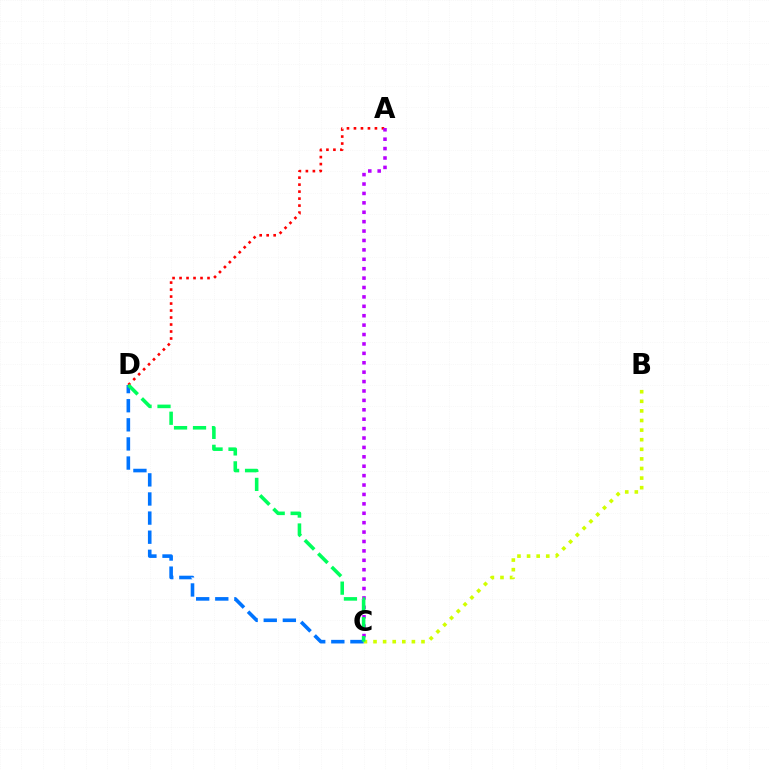{('B', 'C'): [{'color': '#d1ff00', 'line_style': 'dotted', 'thickness': 2.61}], ('A', 'D'): [{'color': '#ff0000', 'line_style': 'dotted', 'thickness': 1.9}], ('A', 'C'): [{'color': '#b900ff', 'line_style': 'dotted', 'thickness': 2.56}], ('C', 'D'): [{'color': '#0074ff', 'line_style': 'dashed', 'thickness': 2.6}, {'color': '#00ff5c', 'line_style': 'dashed', 'thickness': 2.58}]}